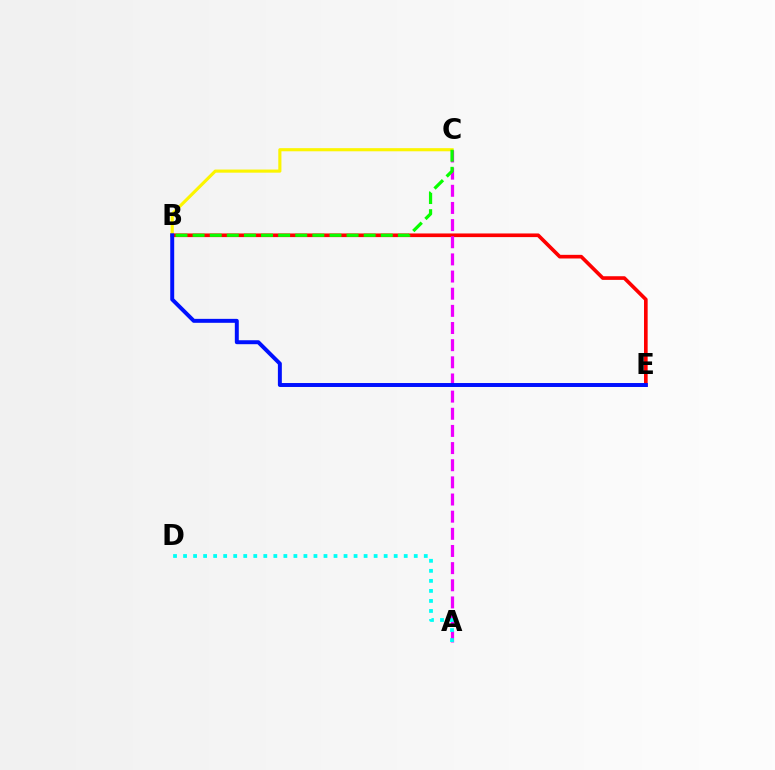{('B', 'E'): [{'color': '#ff0000', 'line_style': 'solid', 'thickness': 2.62}, {'color': '#0010ff', 'line_style': 'solid', 'thickness': 2.85}], ('B', 'C'): [{'color': '#fcf500', 'line_style': 'solid', 'thickness': 2.26}, {'color': '#08ff00', 'line_style': 'dashed', 'thickness': 2.32}], ('A', 'C'): [{'color': '#ee00ff', 'line_style': 'dashed', 'thickness': 2.33}], ('A', 'D'): [{'color': '#00fff6', 'line_style': 'dotted', 'thickness': 2.73}]}